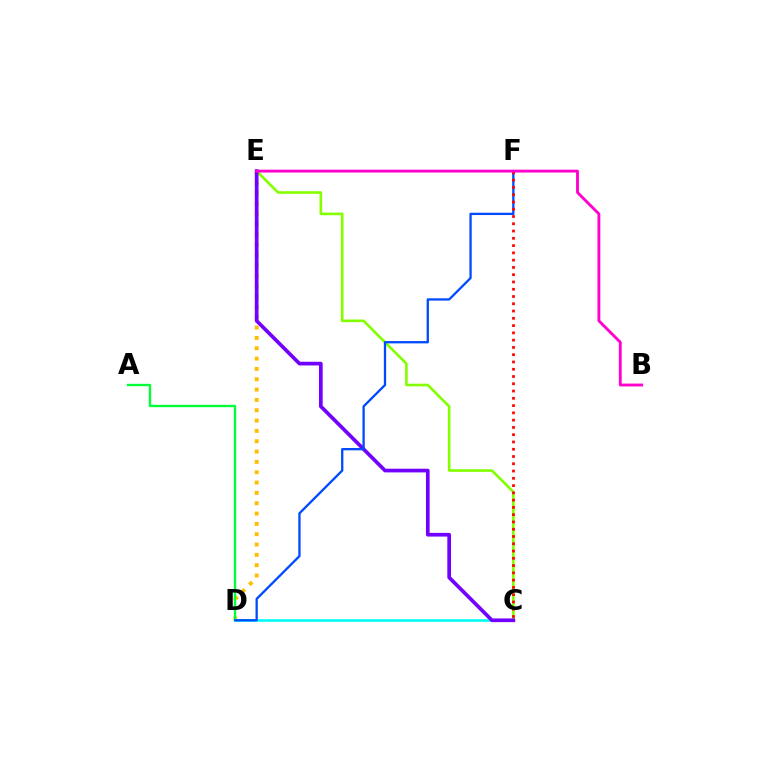{('D', 'E'): [{'color': '#ffbd00', 'line_style': 'dotted', 'thickness': 2.81}], ('C', 'E'): [{'color': '#84ff00', 'line_style': 'solid', 'thickness': 1.9}, {'color': '#7200ff', 'line_style': 'solid', 'thickness': 2.66}], ('A', 'D'): [{'color': '#00ff39', 'line_style': 'solid', 'thickness': 1.68}], ('C', 'D'): [{'color': '#00fff6', 'line_style': 'solid', 'thickness': 1.88}], ('D', 'F'): [{'color': '#004bff', 'line_style': 'solid', 'thickness': 1.66}], ('C', 'F'): [{'color': '#ff0000', 'line_style': 'dotted', 'thickness': 1.98}], ('B', 'E'): [{'color': '#ff00cf', 'line_style': 'solid', 'thickness': 2.06}]}